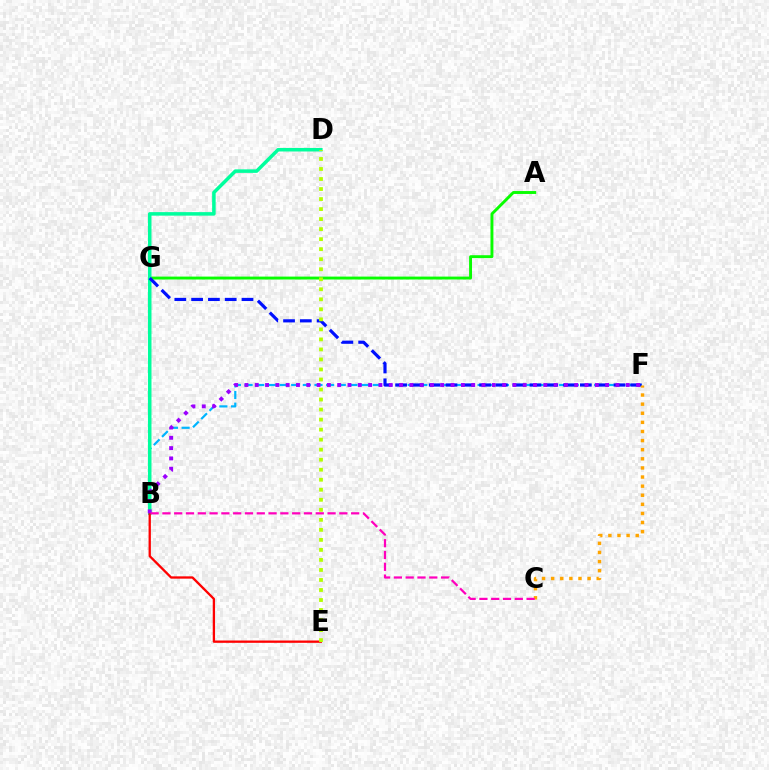{('A', 'G'): [{'color': '#08ff00', 'line_style': 'solid', 'thickness': 2.1}], ('B', 'F'): [{'color': '#00b5ff', 'line_style': 'dashed', 'thickness': 1.58}, {'color': '#9b00ff', 'line_style': 'dotted', 'thickness': 2.8}], ('B', 'D'): [{'color': '#00ff9d', 'line_style': 'solid', 'thickness': 2.54}], ('B', 'E'): [{'color': '#ff0000', 'line_style': 'solid', 'thickness': 1.66}], ('F', 'G'): [{'color': '#0010ff', 'line_style': 'dashed', 'thickness': 2.28}], ('C', 'F'): [{'color': '#ffa500', 'line_style': 'dotted', 'thickness': 2.48}], ('D', 'E'): [{'color': '#b3ff00', 'line_style': 'dotted', 'thickness': 2.72}], ('B', 'C'): [{'color': '#ff00bd', 'line_style': 'dashed', 'thickness': 1.6}]}